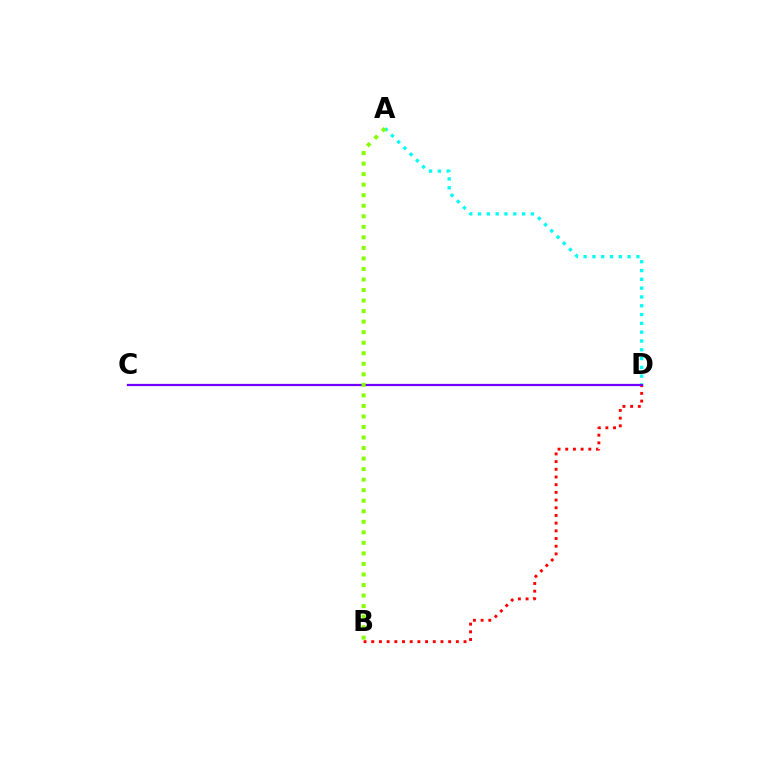{('A', 'D'): [{'color': '#00fff6', 'line_style': 'dotted', 'thickness': 2.39}], ('B', 'D'): [{'color': '#ff0000', 'line_style': 'dotted', 'thickness': 2.09}], ('C', 'D'): [{'color': '#7200ff', 'line_style': 'solid', 'thickness': 1.62}], ('A', 'B'): [{'color': '#84ff00', 'line_style': 'dotted', 'thickness': 2.86}]}